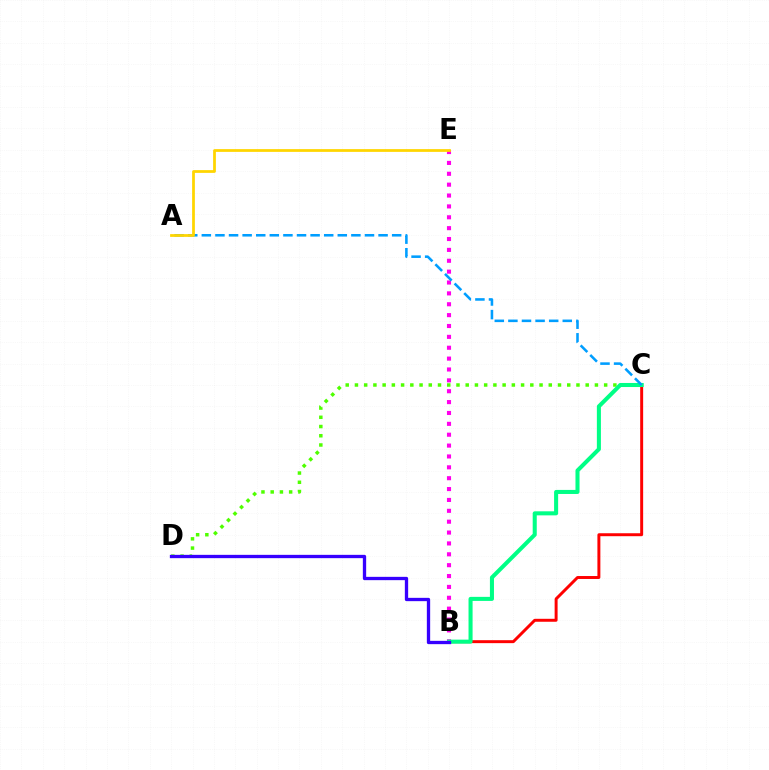{('C', 'D'): [{'color': '#4fff00', 'line_style': 'dotted', 'thickness': 2.51}], ('B', 'E'): [{'color': '#ff00ed', 'line_style': 'dotted', 'thickness': 2.95}], ('B', 'C'): [{'color': '#ff0000', 'line_style': 'solid', 'thickness': 2.13}, {'color': '#00ff86', 'line_style': 'solid', 'thickness': 2.92}], ('A', 'C'): [{'color': '#009eff', 'line_style': 'dashed', 'thickness': 1.85}], ('A', 'E'): [{'color': '#ffd500', 'line_style': 'solid', 'thickness': 1.99}], ('B', 'D'): [{'color': '#3700ff', 'line_style': 'solid', 'thickness': 2.38}]}